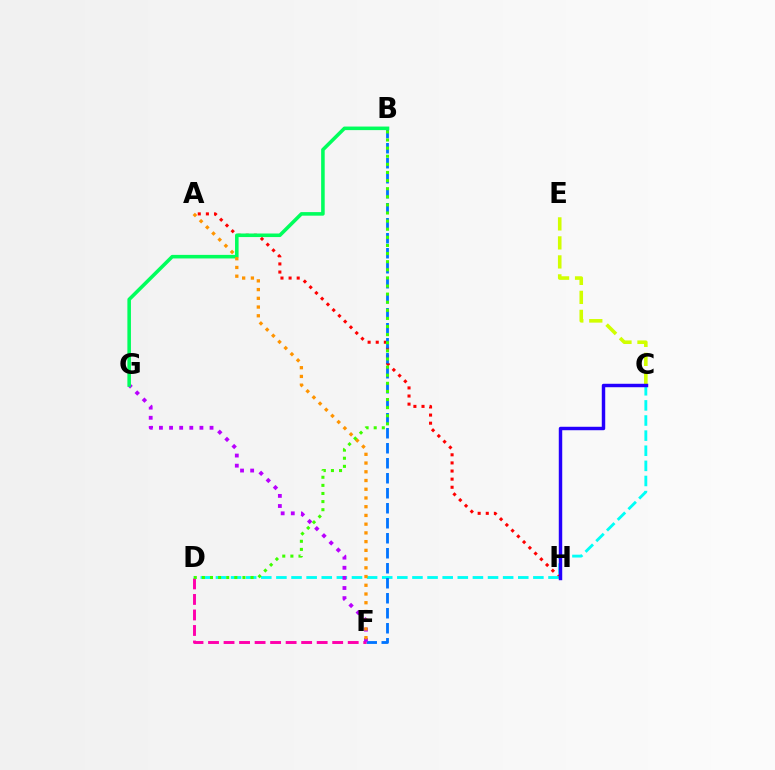{('C', 'E'): [{'color': '#d1ff00', 'line_style': 'dashed', 'thickness': 2.58}], ('A', 'H'): [{'color': '#ff0000', 'line_style': 'dotted', 'thickness': 2.2}], ('C', 'D'): [{'color': '#00fff6', 'line_style': 'dashed', 'thickness': 2.05}], ('B', 'F'): [{'color': '#0074ff', 'line_style': 'dashed', 'thickness': 2.04}], ('D', 'F'): [{'color': '#ff00ac', 'line_style': 'dashed', 'thickness': 2.11}], ('F', 'G'): [{'color': '#b900ff', 'line_style': 'dotted', 'thickness': 2.75}], ('C', 'H'): [{'color': '#2500ff', 'line_style': 'solid', 'thickness': 2.48}], ('B', 'G'): [{'color': '#00ff5c', 'line_style': 'solid', 'thickness': 2.57}], ('A', 'F'): [{'color': '#ff9400', 'line_style': 'dotted', 'thickness': 2.37}], ('B', 'D'): [{'color': '#3dff00', 'line_style': 'dotted', 'thickness': 2.2}]}